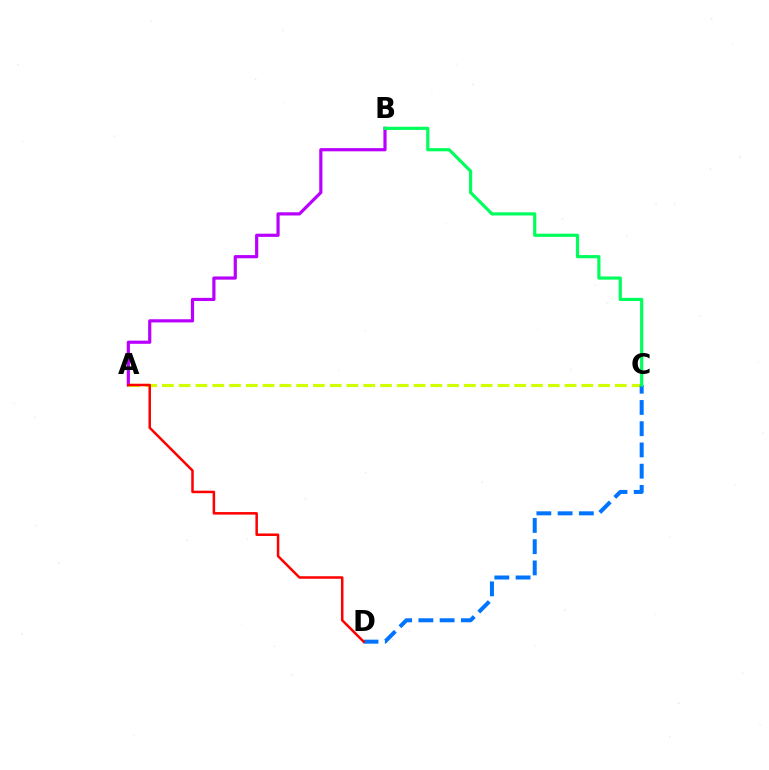{('A', 'B'): [{'color': '#b900ff', 'line_style': 'solid', 'thickness': 2.29}], ('A', 'C'): [{'color': '#d1ff00', 'line_style': 'dashed', 'thickness': 2.28}], ('C', 'D'): [{'color': '#0074ff', 'line_style': 'dashed', 'thickness': 2.89}], ('B', 'C'): [{'color': '#00ff5c', 'line_style': 'solid', 'thickness': 2.29}], ('A', 'D'): [{'color': '#ff0000', 'line_style': 'solid', 'thickness': 1.81}]}